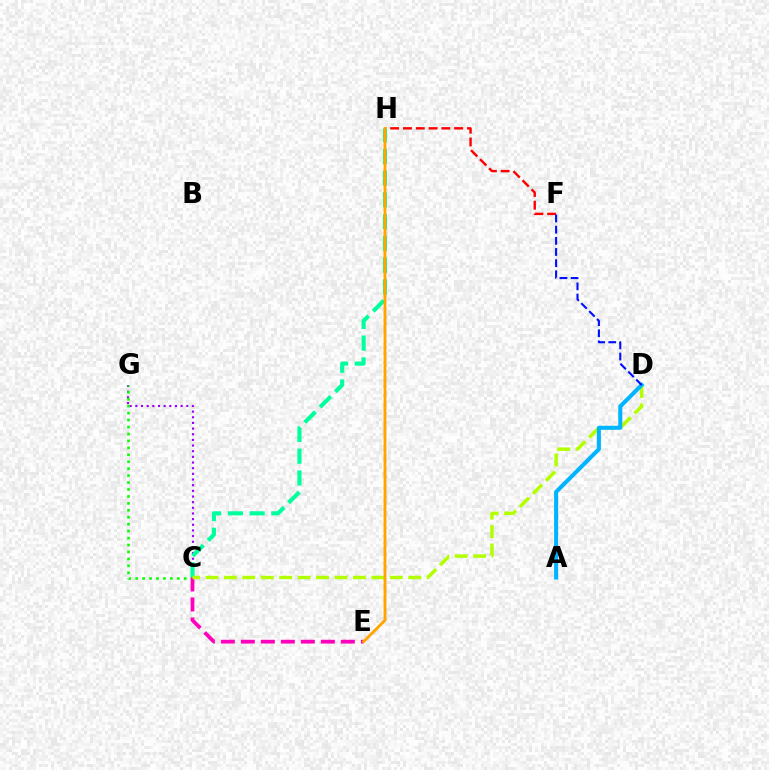{('F', 'H'): [{'color': '#ff0000', 'line_style': 'dashed', 'thickness': 1.74}], ('C', 'G'): [{'color': '#9b00ff', 'line_style': 'dotted', 'thickness': 1.54}, {'color': '#08ff00', 'line_style': 'dotted', 'thickness': 1.89}], ('C', 'H'): [{'color': '#00ff9d', 'line_style': 'dashed', 'thickness': 2.95}], ('C', 'E'): [{'color': '#ff00bd', 'line_style': 'dashed', 'thickness': 2.72}], ('C', 'D'): [{'color': '#b3ff00', 'line_style': 'dashed', 'thickness': 2.5}], ('A', 'D'): [{'color': '#00b5ff', 'line_style': 'solid', 'thickness': 2.91}], ('D', 'F'): [{'color': '#0010ff', 'line_style': 'dashed', 'thickness': 1.52}], ('E', 'H'): [{'color': '#ffa500', 'line_style': 'solid', 'thickness': 2.07}]}